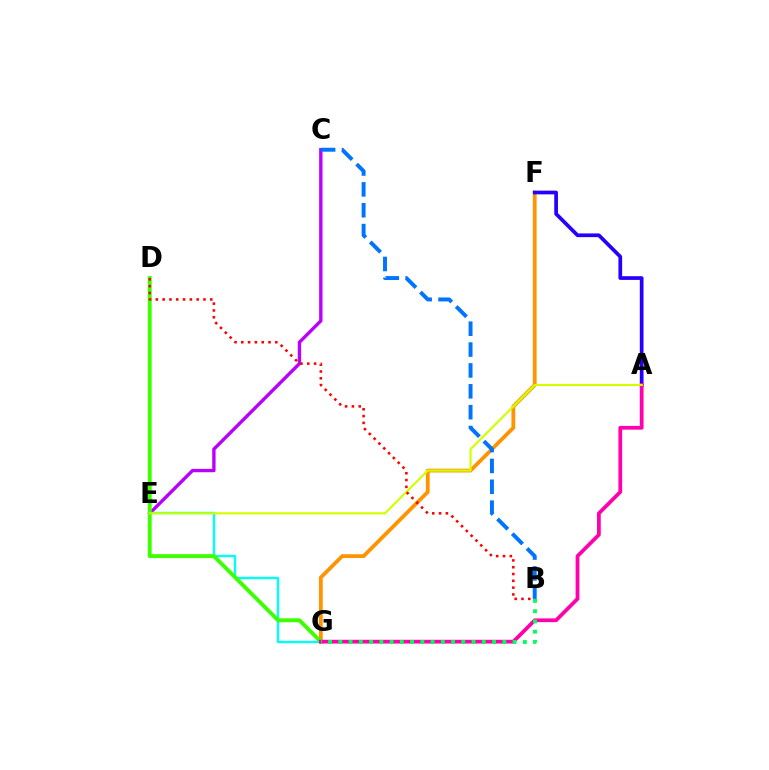{('C', 'E'): [{'color': '#b900ff', 'line_style': 'solid', 'thickness': 2.42}], ('E', 'G'): [{'color': '#00fff6', 'line_style': 'solid', 'thickness': 1.72}], ('F', 'G'): [{'color': '#ff9400', 'line_style': 'solid', 'thickness': 2.72}], ('A', 'F'): [{'color': '#2500ff', 'line_style': 'solid', 'thickness': 2.67}], ('B', 'C'): [{'color': '#0074ff', 'line_style': 'dashed', 'thickness': 2.84}], ('D', 'G'): [{'color': '#3dff00', 'line_style': 'solid', 'thickness': 2.83}], ('A', 'G'): [{'color': '#ff00ac', 'line_style': 'solid', 'thickness': 2.7}], ('A', 'E'): [{'color': '#d1ff00', 'line_style': 'solid', 'thickness': 1.55}], ('B', 'D'): [{'color': '#ff0000', 'line_style': 'dotted', 'thickness': 1.85}], ('B', 'G'): [{'color': '#00ff5c', 'line_style': 'dotted', 'thickness': 2.78}]}